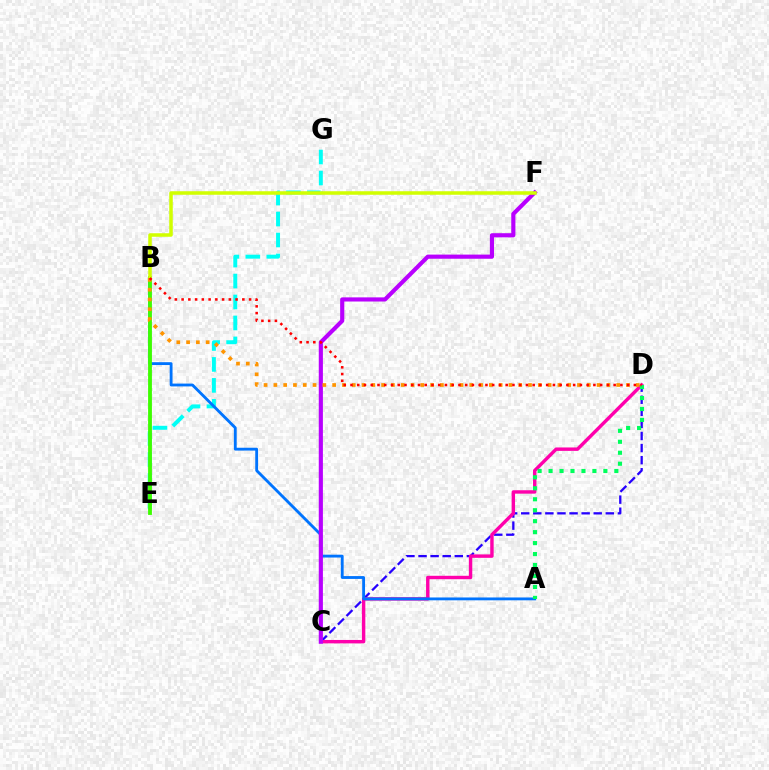{('C', 'D'): [{'color': '#2500ff', 'line_style': 'dashed', 'thickness': 1.64}, {'color': '#ff00ac', 'line_style': 'solid', 'thickness': 2.46}], ('E', 'G'): [{'color': '#00fff6', 'line_style': 'dashed', 'thickness': 2.85}], ('A', 'B'): [{'color': '#0074ff', 'line_style': 'solid', 'thickness': 2.04}], ('B', 'E'): [{'color': '#3dff00', 'line_style': 'solid', 'thickness': 2.75}], ('C', 'F'): [{'color': '#b900ff', 'line_style': 'solid', 'thickness': 2.98}], ('A', 'D'): [{'color': '#00ff5c', 'line_style': 'dotted', 'thickness': 2.98}], ('B', 'F'): [{'color': '#d1ff00', 'line_style': 'solid', 'thickness': 2.53}], ('B', 'D'): [{'color': '#ff9400', 'line_style': 'dotted', 'thickness': 2.66}, {'color': '#ff0000', 'line_style': 'dotted', 'thickness': 1.83}]}